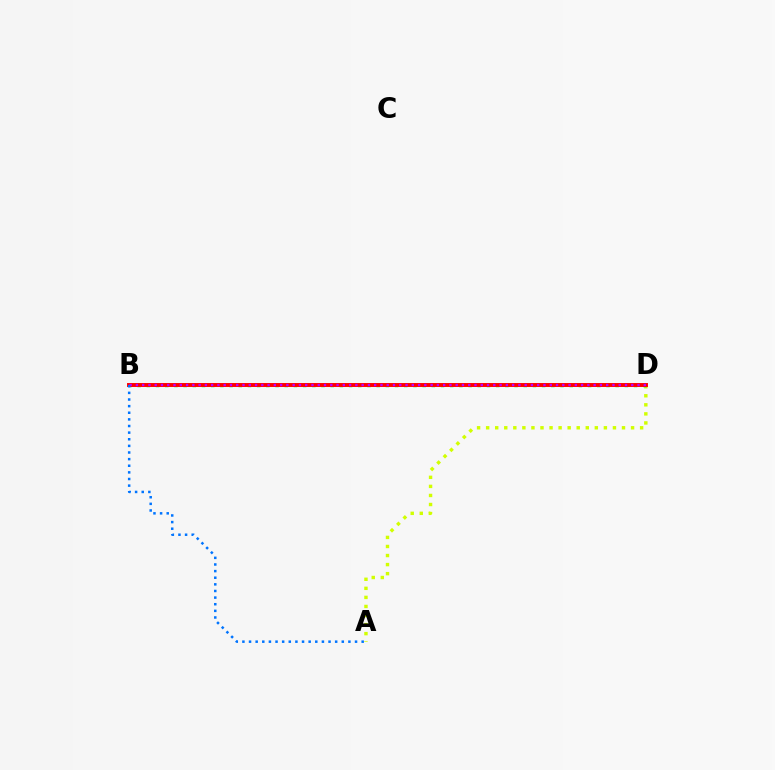{('A', 'D'): [{'color': '#d1ff00', 'line_style': 'dotted', 'thickness': 2.46}], ('B', 'D'): [{'color': '#00ff5c', 'line_style': 'dotted', 'thickness': 2.5}, {'color': '#ff0000', 'line_style': 'solid', 'thickness': 2.84}, {'color': '#b900ff', 'line_style': 'dotted', 'thickness': 1.7}], ('A', 'B'): [{'color': '#0074ff', 'line_style': 'dotted', 'thickness': 1.8}]}